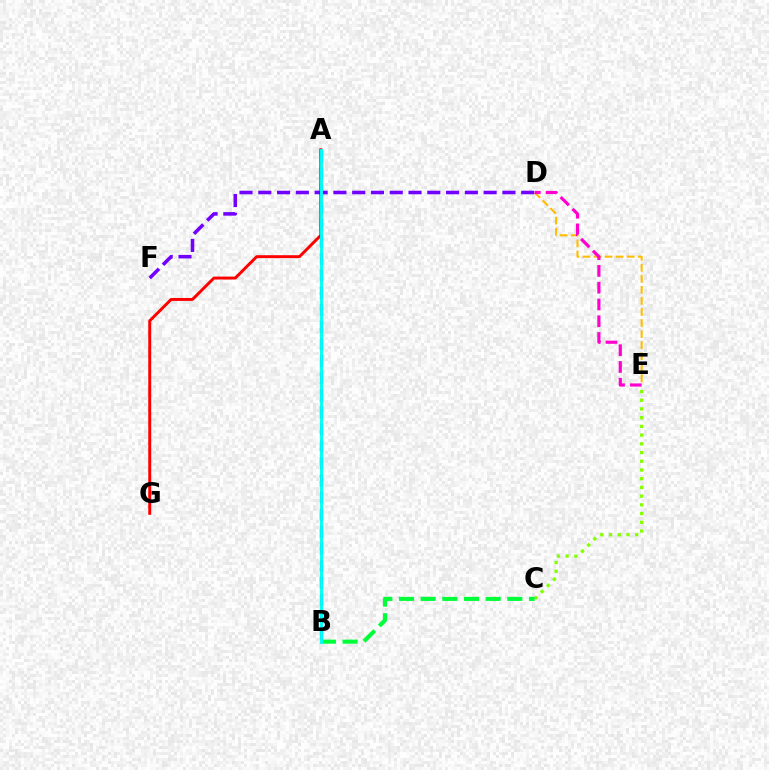{('D', 'E'): [{'color': '#ffbd00', 'line_style': 'dashed', 'thickness': 1.5}, {'color': '#ff00cf', 'line_style': 'dashed', 'thickness': 2.28}], ('A', 'G'): [{'color': '#ff0000', 'line_style': 'solid', 'thickness': 2.12}], ('A', 'B'): [{'color': '#004bff', 'line_style': 'dashed', 'thickness': 2.32}, {'color': '#00fff6', 'line_style': 'solid', 'thickness': 2.07}], ('D', 'F'): [{'color': '#7200ff', 'line_style': 'dashed', 'thickness': 2.55}], ('C', 'E'): [{'color': '#84ff00', 'line_style': 'dotted', 'thickness': 2.37}], ('B', 'C'): [{'color': '#00ff39', 'line_style': 'dashed', 'thickness': 2.94}]}